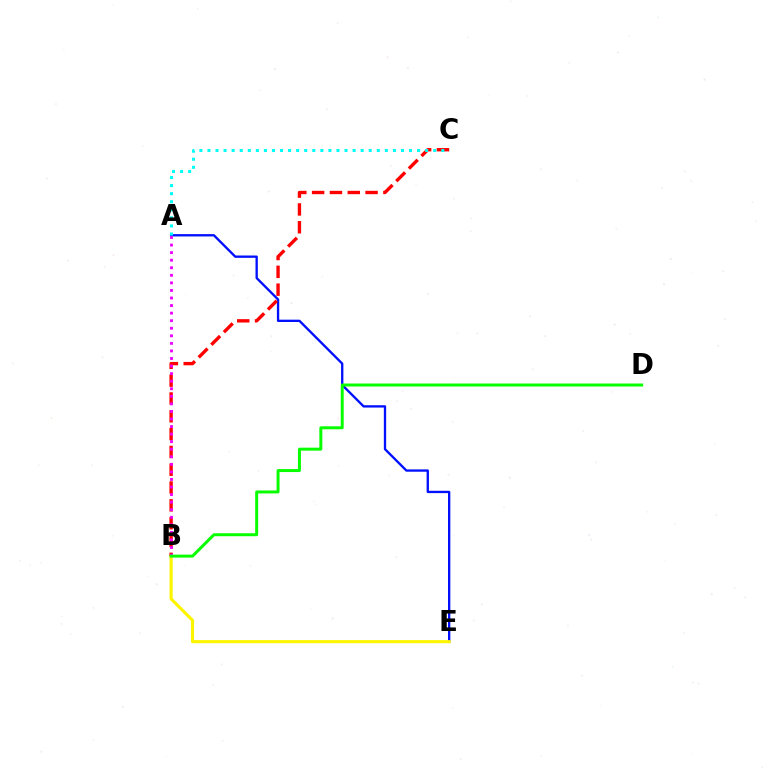{('A', 'E'): [{'color': '#0010ff', 'line_style': 'solid', 'thickness': 1.68}], ('B', 'E'): [{'color': '#fcf500', 'line_style': 'solid', 'thickness': 2.25}], ('B', 'C'): [{'color': '#ff0000', 'line_style': 'dashed', 'thickness': 2.42}], ('A', 'C'): [{'color': '#00fff6', 'line_style': 'dotted', 'thickness': 2.19}], ('A', 'B'): [{'color': '#ee00ff', 'line_style': 'dotted', 'thickness': 2.05}], ('B', 'D'): [{'color': '#08ff00', 'line_style': 'solid', 'thickness': 2.14}]}